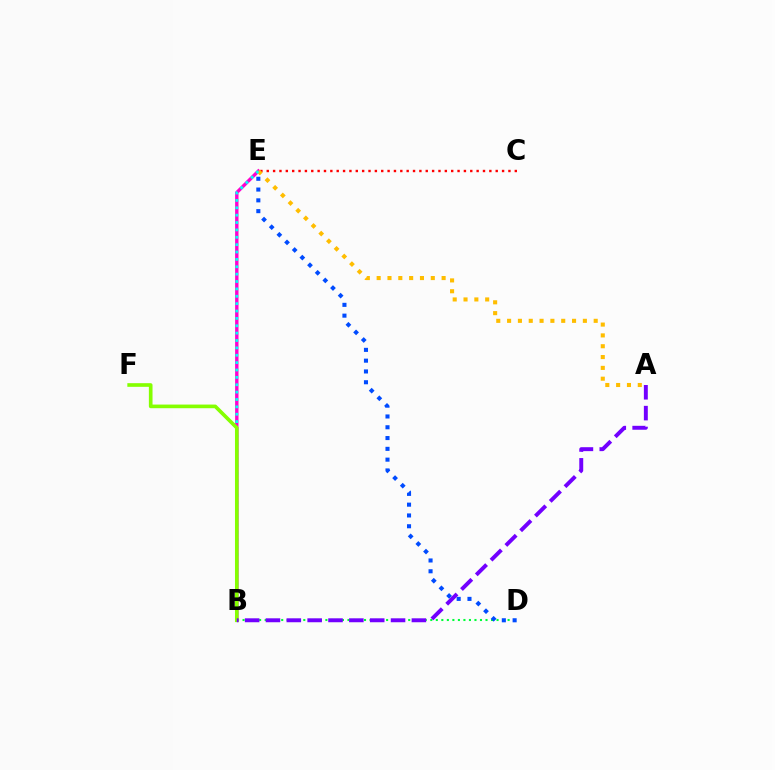{('B', 'D'): [{'color': '#00ff39', 'line_style': 'dotted', 'thickness': 1.5}], ('D', 'E'): [{'color': '#004bff', 'line_style': 'dotted', 'thickness': 2.93}], ('B', 'E'): [{'color': '#ff00cf', 'line_style': 'solid', 'thickness': 2.44}, {'color': '#00fff6', 'line_style': 'dotted', 'thickness': 2.0}], ('C', 'E'): [{'color': '#ff0000', 'line_style': 'dotted', 'thickness': 1.73}], ('A', 'E'): [{'color': '#ffbd00', 'line_style': 'dotted', 'thickness': 2.94}], ('B', 'F'): [{'color': '#84ff00', 'line_style': 'solid', 'thickness': 2.63}], ('A', 'B'): [{'color': '#7200ff', 'line_style': 'dashed', 'thickness': 2.83}]}